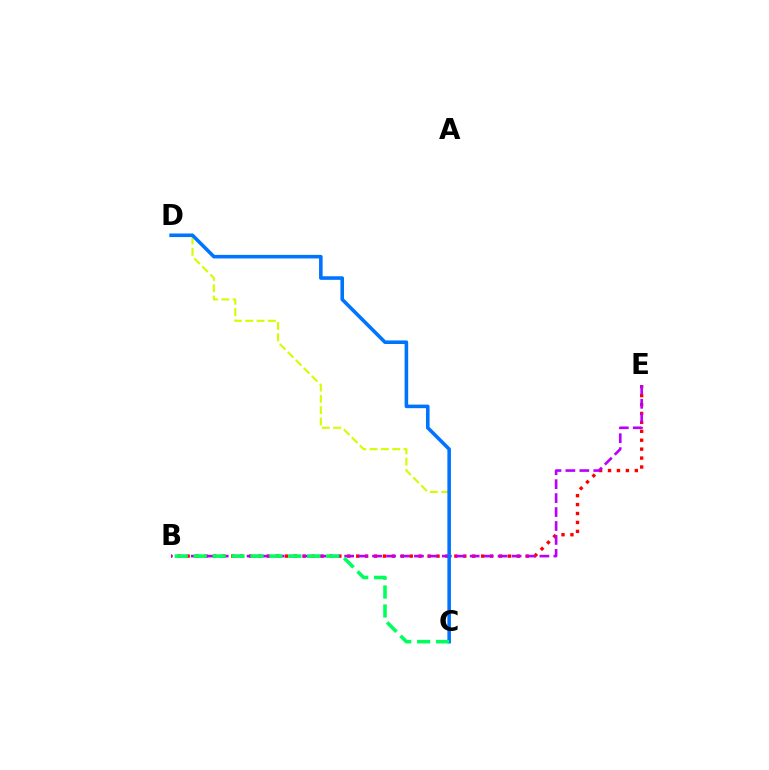{('B', 'E'): [{'color': '#ff0000', 'line_style': 'dotted', 'thickness': 2.42}, {'color': '#b900ff', 'line_style': 'dashed', 'thickness': 1.89}], ('C', 'D'): [{'color': '#d1ff00', 'line_style': 'dashed', 'thickness': 1.54}, {'color': '#0074ff', 'line_style': 'solid', 'thickness': 2.58}], ('B', 'C'): [{'color': '#00ff5c', 'line_style': 'dashed', 'thickness': 2.57}]}